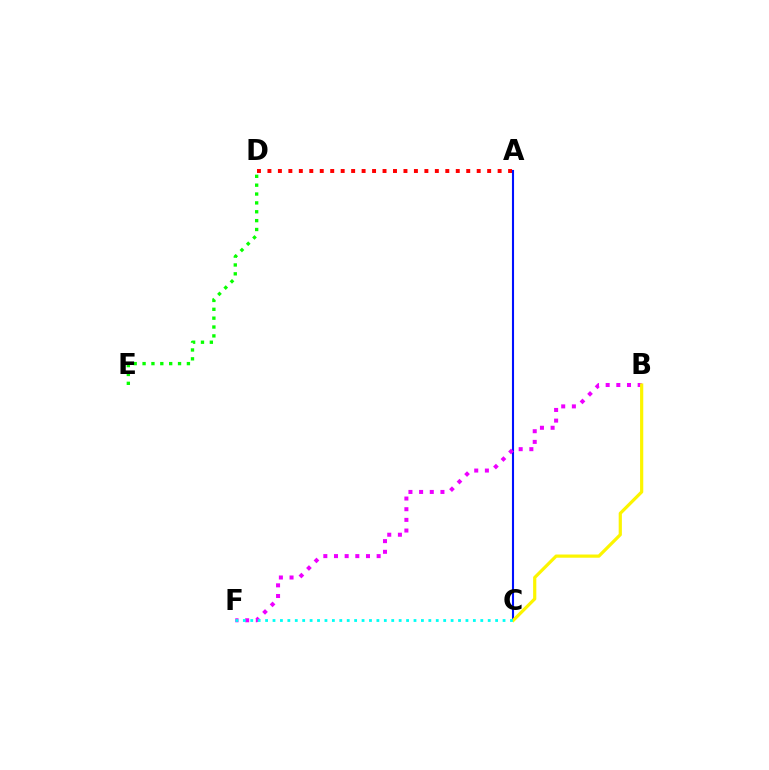{('D', 'E'): [{'color': '#08ff00', 'line_style': 'dotted', 'thickness': 2.41}], ('A', 'D'): [{'color': '#ff0000', 'line_style': 'dotted', 'thickness': 2.84}], ('A', 'C'): [{'color': '#0010ff', 'line_style': 'solid', 'thickness': 1.51}], ('B', 'F'): [{'color': '#ee00ff', 'line_style': 'dotted', 'thickness': 2.9}], ('B', 'C'): [{'color': '#fcf500', 'line_style': 'solid', 'thickness': 2.3}], ('C', 'F'): [{'color': '#00fff6', 'line_style': 'dotted', 'thickness': 2.02}]}